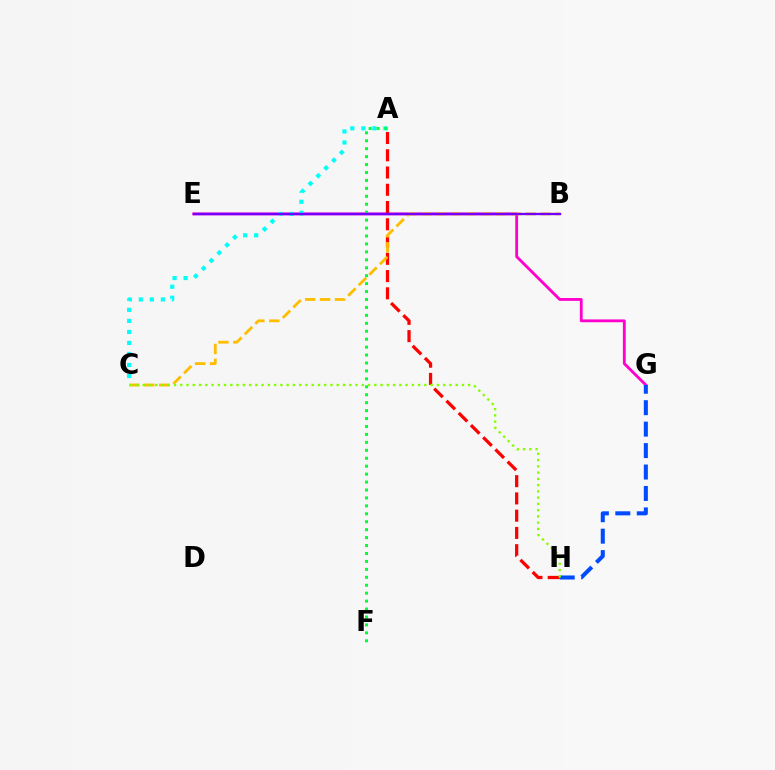{('E', 'G'): [{'color': '#ff00cf', 'line_style': 'solid', 'thickness': 2.04}], ('A', 'H'): [{'color': '#ff0000', 'line_style': 'dashed', 'thickness': 2.34}], ('A', 'C'): [{'color': '#00fff6', 'line_style': 'dotted', 'thickness': 3.0}], ('G', 'H'): [{'color': '#004bff', 'line_style': 'dashed', 'thickness': 2.91}], ('B', 'C'): [{'color': '#ffbd00', 'line_style': 'dashed', 'thickness': 2.03}], ('C', 'H'): [{'color': '#84ff00', 'line_style': 'dotted', 'thickness': 1.7}], ('A', 'F'): [{'color': '#00ff39', 'line_style': 'dotted', 'thickness': 2.16}], ('B', 'E'): [{'color': '#7200ff', 'line_style': 'solid', 'thickness': 1.69}]}